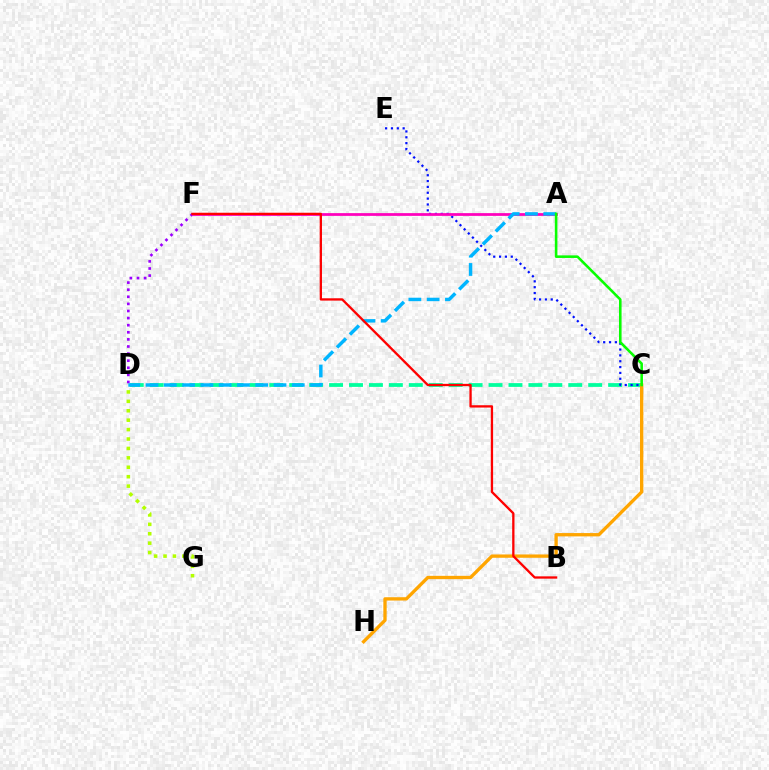{('C', 'D'): [{'color': '#00ff9d', 'line_style': 'dashed', 'thickness': 2.71}], ('D', 'F'): [{'color': '#9b00ff', 'line_style': 'dotted', 'thickness': 1.93}], ('D', 'G'): [{'color': '#b3ff00', 'line_style': 'dotted', 'thickness': 2.56}], ('C', 'E'): [{'color': '#0010ff', 'line_style': 'dotted', 'thickness': 1.59}], ('C', 'H'): [{'color': '#ffa500', 'line_style': 'solid', 'thickness': 2.39}], ('A', 'F'): [{'color': '#ff00bd', 'line_style': 'solid', 'thickness': 1.98}], ('A', 'D'): [{'color': '#00b5ff', 'line_style': 'dashed', 'thickness': 2.48}], ('B', 'F'): [{'color': '#ff0000', 'line_style': 'solid', 'thickness': 1.66}], ('A', 'C'): [{'color': '#08ff00', 'line_style': 'solid', 'thickness': 1.86}]}